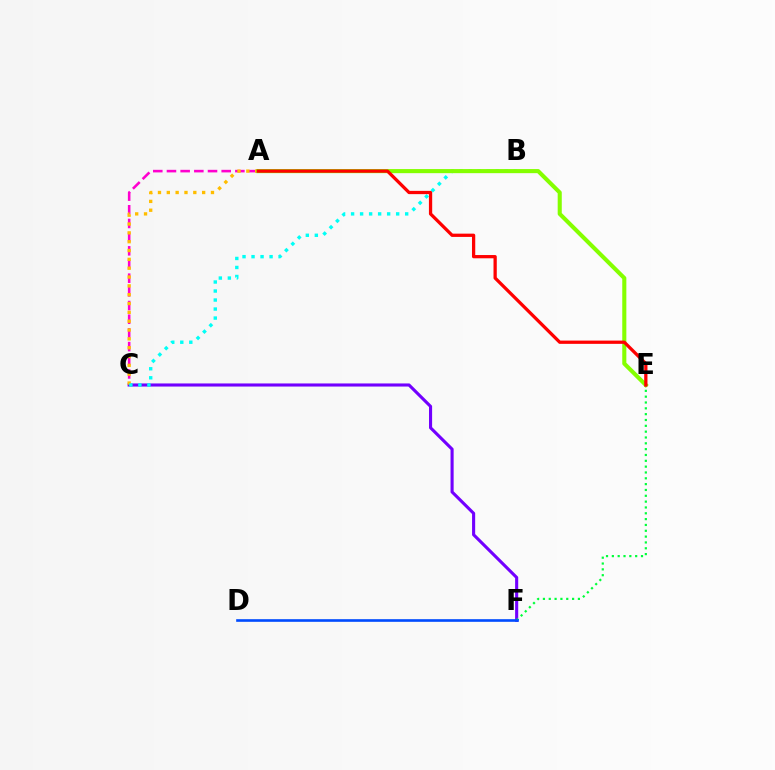{('A', 'C'): [{'color': '#ff00cf', 'line_style': 'dashed', 'thickness': 1.86}, {'color': '#ffbd00', 'line_style': 'dotted', 'thickness': 2.4}], ('C', 'F'): [{'color': '#7200ff', 'line_style': 'solid', 'thickness': 2.23}], ('B', 'C'): [{'color': '#00fff6', 'line_style': 'dotted', 'thickness': 2.45}], ('A', 'E'): [{'color': '#84ff00', 'line_style': 'solid', 'thickness': 2.95}, {'color': '#ff0000', 'line_style': 'solid', 'thickness': 2.35}], ('E', 'F'): [{'color': '#00ff39', 'line_style': 'dotted', 'thickness': 1.58}], ('D', 'F'): [{'color': '#004bff', 'line_style': 'solid', 'thickness': 1.9}]}